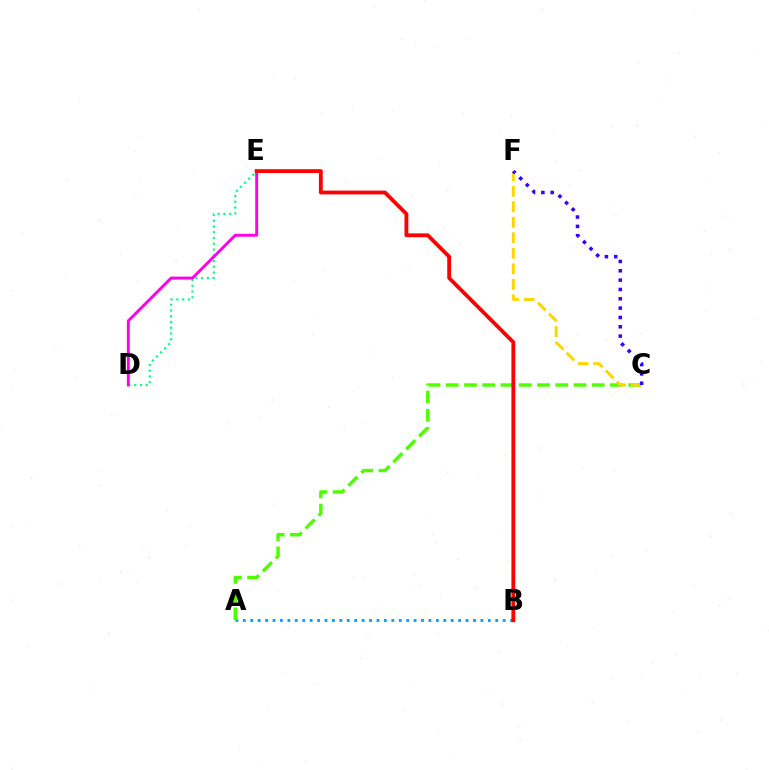{('A', 'B'): [{'color': '#009eff', 'line_style': 'dotted', 'thickness': 2.02}], ('A', 'C'): [{'color': '#4fff00', 'line_style': 'dashed', 'thickness': 2.48}], ('D', 'E'): [{'color': '#00ff86', 'line_style': 'dotted', 'thickness': 1.57}, {'color': '#ff00ed', 'line_style': 'solid', 'thickness': 2.1}], ('C', 'F'): [{'color': '#ffd500', 'line_style': 'dashed', 'thickness': 2.11}, {'color': '#3700ff', 'line_style': 'dotted', 'thickness': 2.54}], ('B', 'E'): [{'color': '#ff0000', 'line_style': 'solid', 'thickness': 2.75}]}